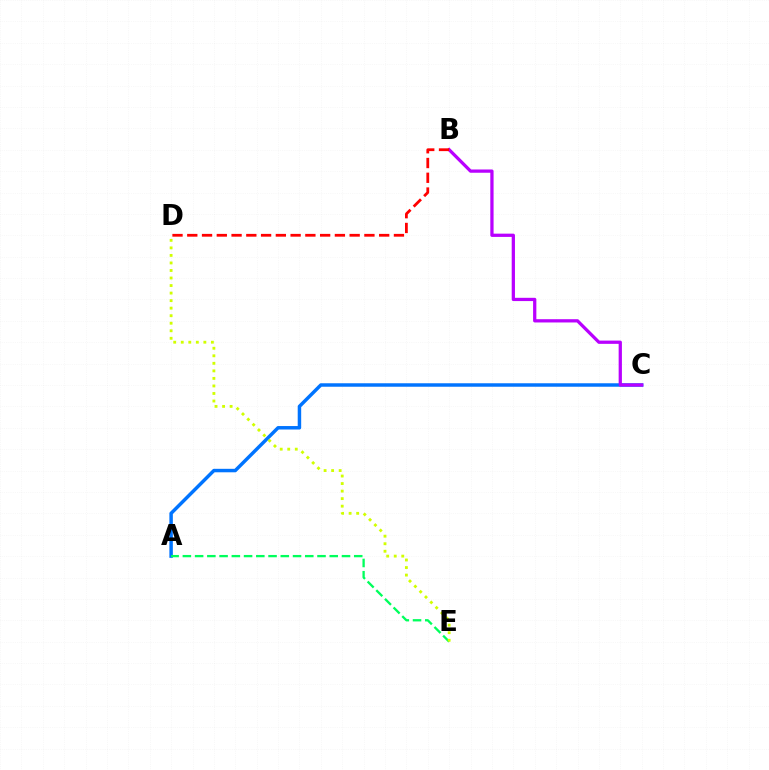{('A', 'C'): [{'color': '#0074ff', 'line_style': 'solid', 'thickness': 2.5}], ('A', 'E'): [{'color': '#00ff5c', 'line_style': 'dashed', 'thickness': 1.66}], ('B', 'C'): [{'color': '#b900ff', 'line_style': 'solid', 'thickness': 2.35}], ('D', 'E'): [{'color': '#d1ff00', 'line_style': 'dotted', 'thickness': 2.05}], ('B', 'D'): [{'color': '#ff0000', 'line_style': 'dashed', 'thickness': 2.01}]}